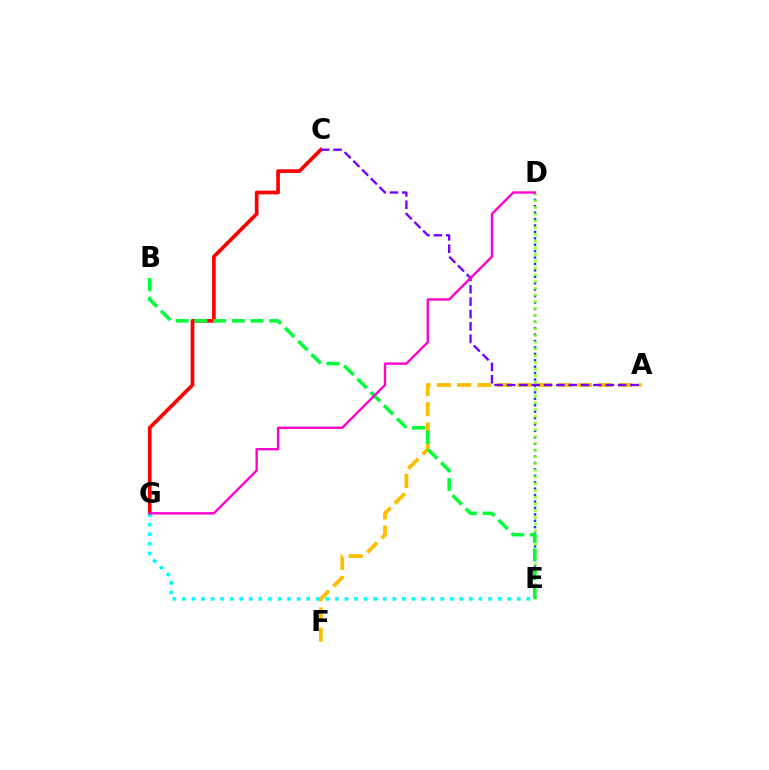{('D', 'E'): [{'color': '#004bff', 'line_style': 'dotted', 'thickness': 1.74}, {'color': '#84ff00', 'line_style': 'dotted', 'thickness': 1.83}], ('A', 'F'): [{'color': '#ffbd00', 'line_style': 'dashed', 'thickness': 2.74}], ('C', 'G'): [{'color': '#ff0000', 'line_style': 'solid', 'thickness': 2.66}], ('A', 'C'): [{'color': '#7200ff', 'line_style': 'dashed', 'thickness': 1.68}], ('B', 'E'): [{'color': '#00ff39', 'line_style': 'dashed', 'thickness': 2.54}], ('E', 'G'): [{'color': '#00fff6', 'line_style': 'dotted', 'thickness': 2.6}], ('D', 'G'): [{'color': '#ff00cf', 'line_style': 'solid', 'thickness': 1.7}]}